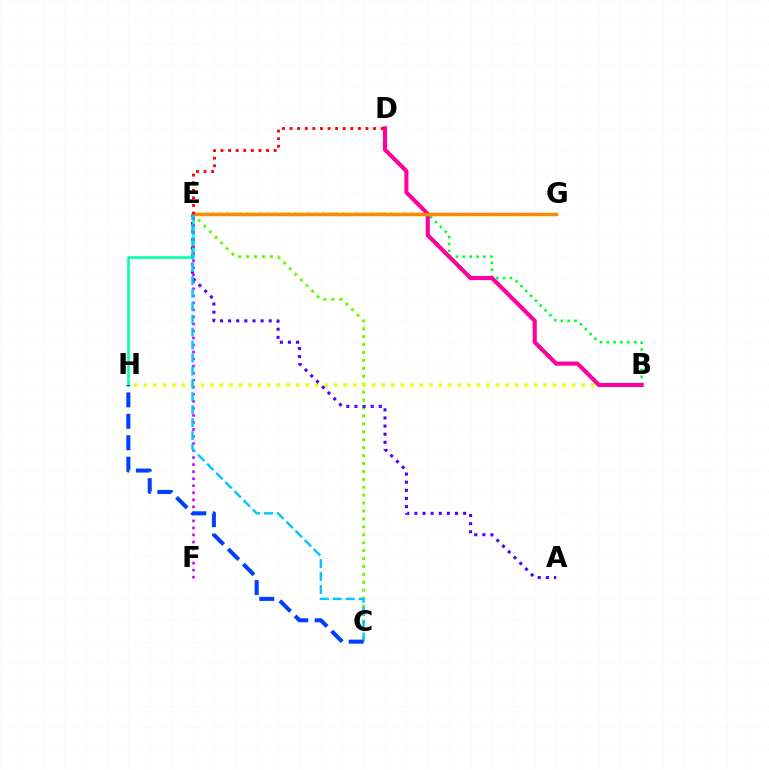{('B', 'E'): [{'color': '#00ff27', 'line_style': 'dotted', 'thickness': 1.86}], ('C', 'E'): [{'color': '#66ff00', 'line_style': 'dotted', 'thickness': 2.15}, {'color': '#00c7ff', 'line_style': 'dashed', 'thickness': 1.76}], ('B', 'H'): [{'color': '#eeff00', 'line_style': 'dotted', 'thickness': 2.59}], ('A', 'E'): [{'color': '#4f00ff', 'line_style': 'dotted', 'thickness': 2.21}], ('E', 'H'): [{'color': '#00ffaf', 'line_style': 'solid', 'thickness': 1.86}], ('B', 'D'): [{'color': '#ff00a0', 'line_style': 'solid', 'thickness': 2.95}], ('E', 'G'): [{'color': '#ff8800', 'line_style': 'solid', 'thickness': 2.52}], ('E', 'F'): [{'color': '#d600ff', 'line_style': 'dotted', 'thickness': 1.91}], ('D', 'E'): [{'color': '#ff0000', 'line_style': 'dotted', 'thickness': 2.06}], ('C', 'H'): [{'color': '#003fff', 'line_style': 'dashed', 'thickness': 2.91}]}